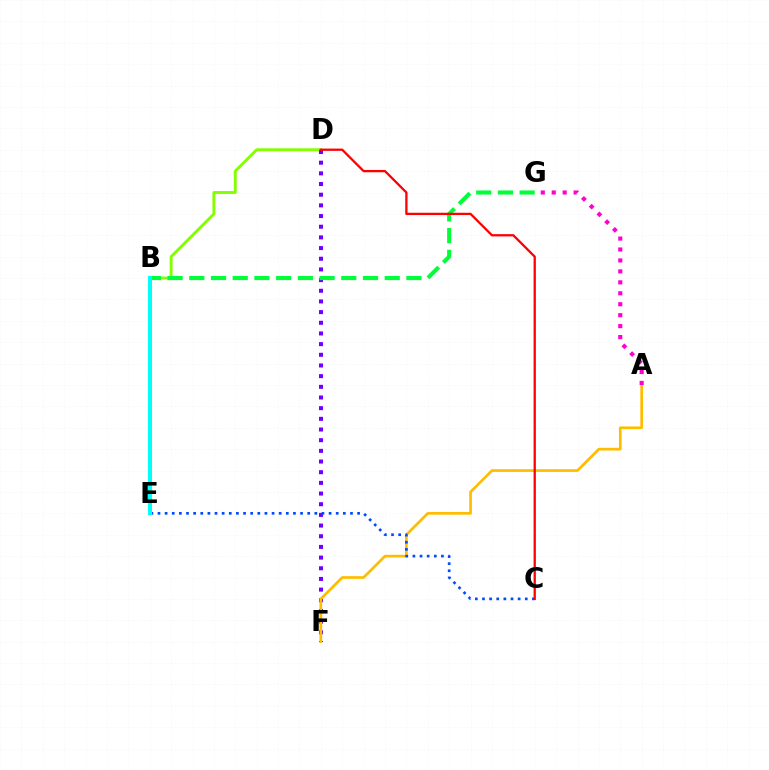{('D', 'E'): [{'color': '#84ff00', 'line_style': 'solid', 'thickness': 2.08}], ('D', 'F'): [{'color': '#7200ff', 'line_style': 'dotted', 'thickness': 2.9}], ('A', 'F'): [{'color': '#ffbd00', 'line_style': 'solid', 'thickness': 1.94}], ('C', 'E'): [{'color': '#004bff', 'line_style': 'dotted', 'thickness': 1.94}], ('B', 'G'): [{'color': '#00ff39', 'line_style': 'dashed', 'thickness': 2.95}], ('C', 'D'): [{'color': '#ff0000', 'line_style': 'solid', 'thickness': 1.64}], ('B', 'E'): [{'color': '#00fff6', 'line_style': 'solid', 'thickness': 2.9}], ('A', 'G'): [{'color': '#ff00cf', 'line_style': 'dotted', 'thickness': 2.97}]}